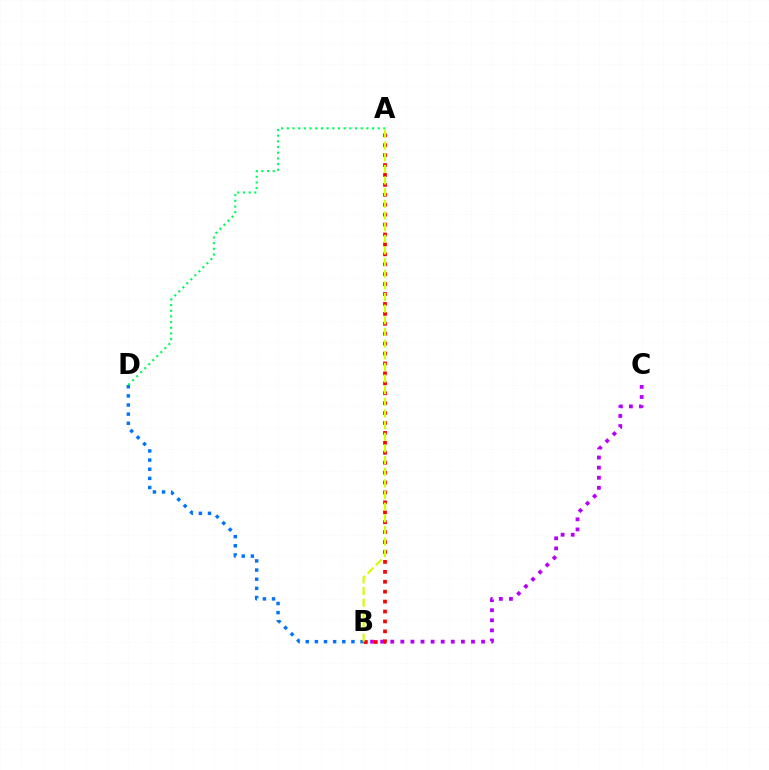{('B', 'C'): [{'color': '#b900ff', 'line_style': 'dotted', 'thickness': 2.74}], ('A', 'B'): [{'color': '#ff0000', 'line_style': 'dotted', 'thickness': 2.7}, {'color': '#d1ff00', 'line_style': 'dashed', 'thickness': 1.58}], ('B', 'D'): [{'color': '#0074ff', 'line_style': 'dotted', 'thickness': 2.48}], ('A', 'D'): [{'color': '#00ff5c', 'line_style': 'dotted', 'thickness': 1.54}]}